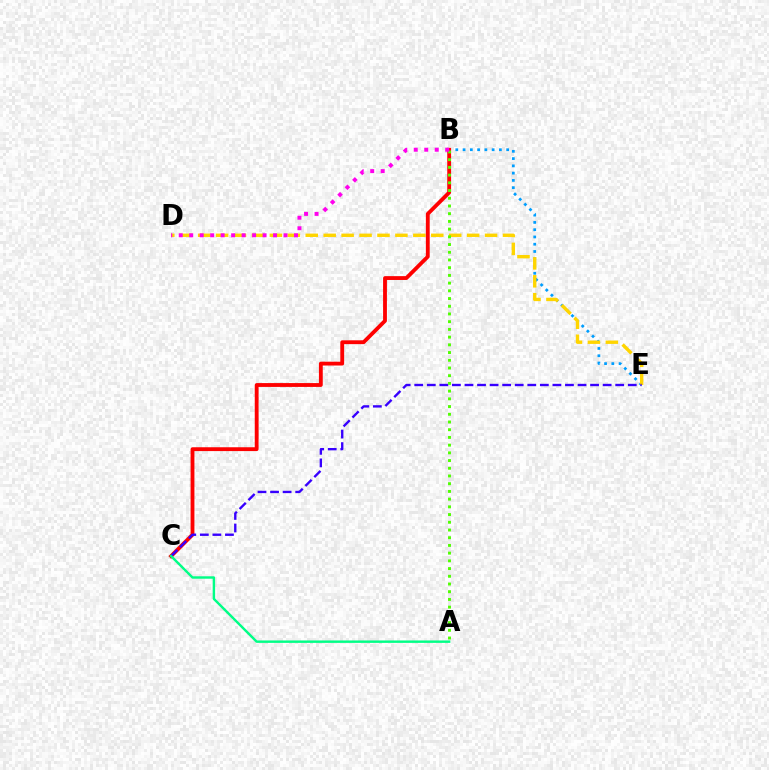{('B', 'E'): [{'color': '#009eff', 'line_style': 'dotted', 'thickness': 1.97}], ('D', 'E'): [{'color': '#ffd500', 'line_style': 'dashed', 'thickness': 2.44}], ('B', 'C'): [{'color': '#ff0000', 'line_style': 'solid', 'thickness': 2.76}], ('C', 'E'): [{'color': '#3700ff', 'line_style': 'dashed', 'thickness': 1.71}], ('A', 'B'): [{'color': '#4fff00', 'line_style': 'dotted', 'thickness': 2.1}], ('B', 'D'): [{'color': '#ff00ed', 'line_style': 'dotted', 'thickness': 2.85}], ('A', 'C'): [{'color': '#00ff86', 'line_style': 'solid', 'thickness': 1.74}]}